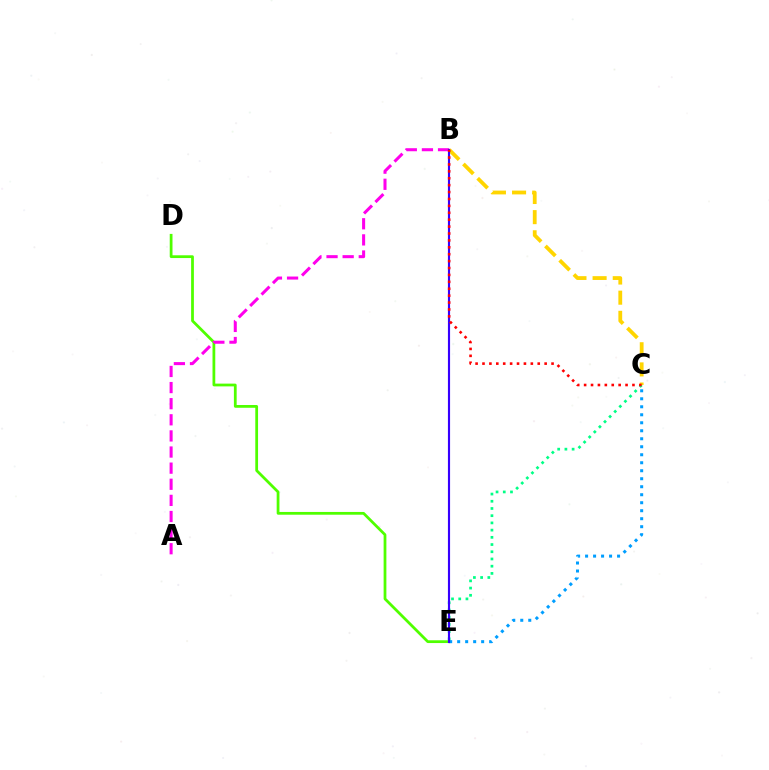{('C', 'E'): [{'color': '#00ff86', 'line_style': 'dotted', 'thickness': 1.96}, {'color': '#009eff', 'line_style': 'dotted', 'thickness': 2.17}], ('D', 'E'): [{'color': '#4fff00', 'line_style': 'solid', 'thickness': 1.99}], ('A', 'B'): [{'color': '#ff00ed', 'line_style': 'dashed', 'thickness': 2.19}], ('B', 'C'): [{'color': '#ffd500', 'line_style': 'dashed', 'thickness': 2.74}, {'color': '#ff0000', 'line_style': 'dotted', 'thickness': 1.88}], ('B', 'E'): [{'color': '#3700ff', 'line_style': 'solid', 'thickness': 1.54}]}